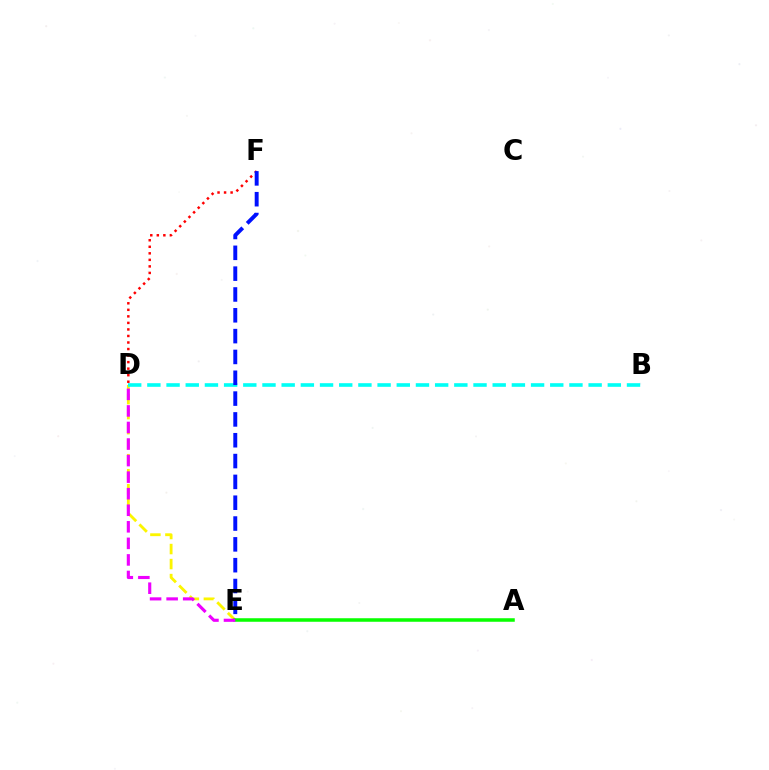{('D', 'E'): [{'color': '#fcf500', 'line_style': 'dashed', 'thickness': 2.04}, {'color': '#ee00ff', 'line_style': 'dashed', 'thickness': 2.25}], ('A', 'E'): [{'color': '#08ff00', 'line_style': 'solid', 'thickness': 2.54}], ('B', 'D'): [{'color': '#00fff6', 'line_style': 'dashed', 'thickness': 2.61}], ('D', 'F'): [{'color': '#ff0000', 'line_style': 'dotted', 'thickness': 1.78}], ('E', 'F'): [{'color': '#0010ff', 'line_style': 'dashed', 'thickness': 2.83}]}